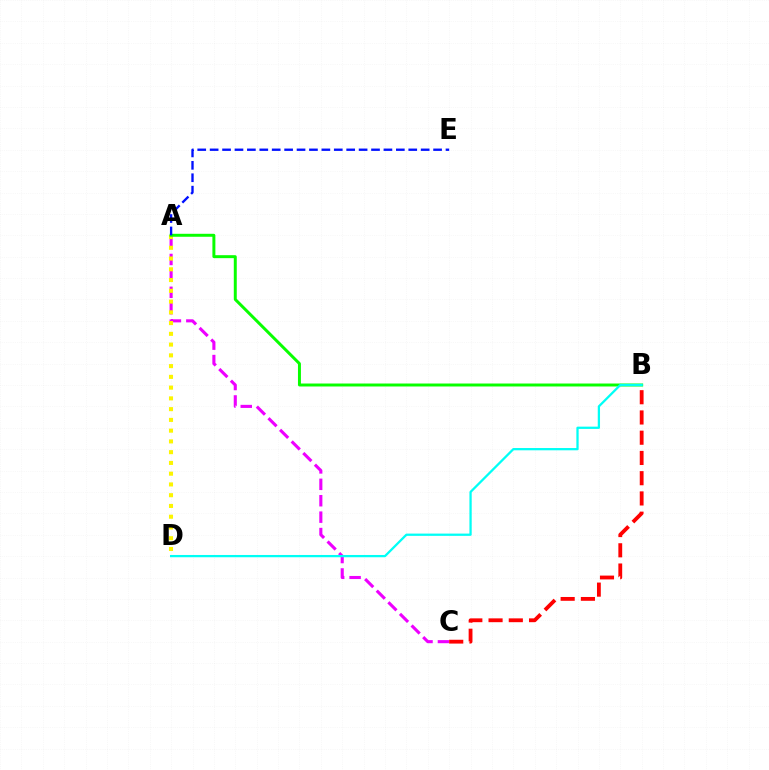{('A', 'C'): [{'color': '#ee00ff', 'line_style': 'dashed', 'thickness': 2.23}], ('B', 'C'): [{'color': '#ff0000', 'line_style': 'dashed', 'thickness': 2.75}], ('A', 'D'): [{'color': '#fcf500', 'line_style': 'dotted', 'thickness': 2.92}], ('A', 'B'): [{'color': '#08ff00', 'line_style': 'solid', 'thickness': 2.14}], ('B', 'D'): [{'color': '#00fff6', 'line_style': 'solid', 'thickness': 1.63}], ('A', 'E'): [{'color': '#0010ff', 'line_style': 'dashed', 'thickness': 1.69}]}